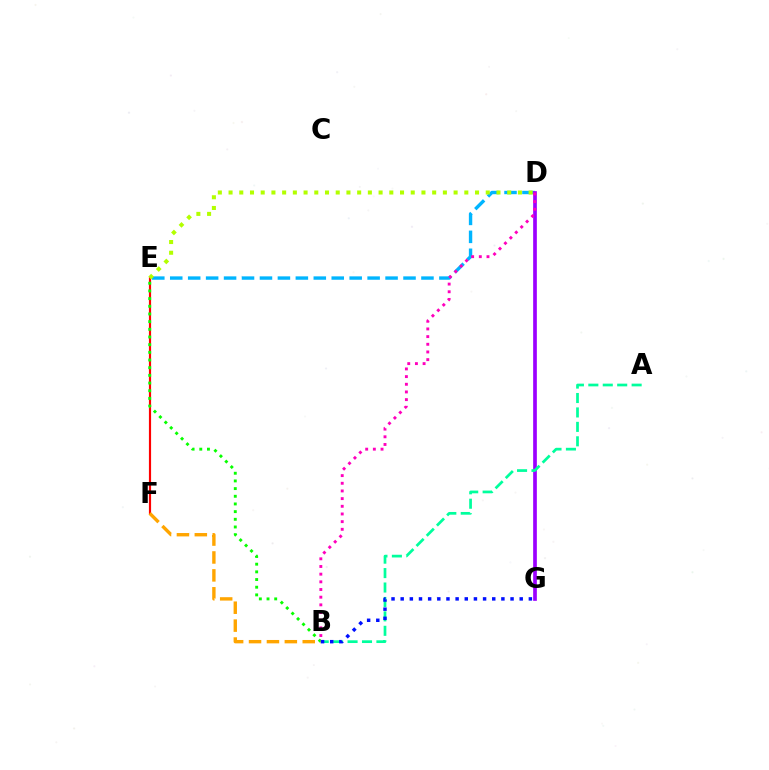{('D', 'E'): [{'color': '#00b5ff', 'line_style': 'dashed', 'thickness': 2.44}, {'color': '#b3ff00', 'line_style': 'dotted', 'thickness': 2.91}], ('E', 'F'): [{'color': '#ff0000', 'line_style': 'solid', 'thickness': 1.56}], ('D', 'G'): [{'color': '#9b00ff', 'line_style': 'solid', 'thickness': 2.66}], ('B', 'E'): [{'color': '#08ff00', 'line_style': 'dotted', 'thickness': 2.09}], ('B', 'F'): [{'color': '#ffa500', 'line_style': 'dashed', 'thickness': 2.43}], ('A', 'B'): [{'color': '#00ff9d', 'line_style': 'dashed', 'thickness': 1.96}], ('B', 'G'): [{'color': '#0010ff', 'line_style': 'dotted', 'thickness': 2.49}], ('B', 'D'): [{'color': '#ff00bd', 'line_style': 'dotted', 'thickness': 2.08}]}